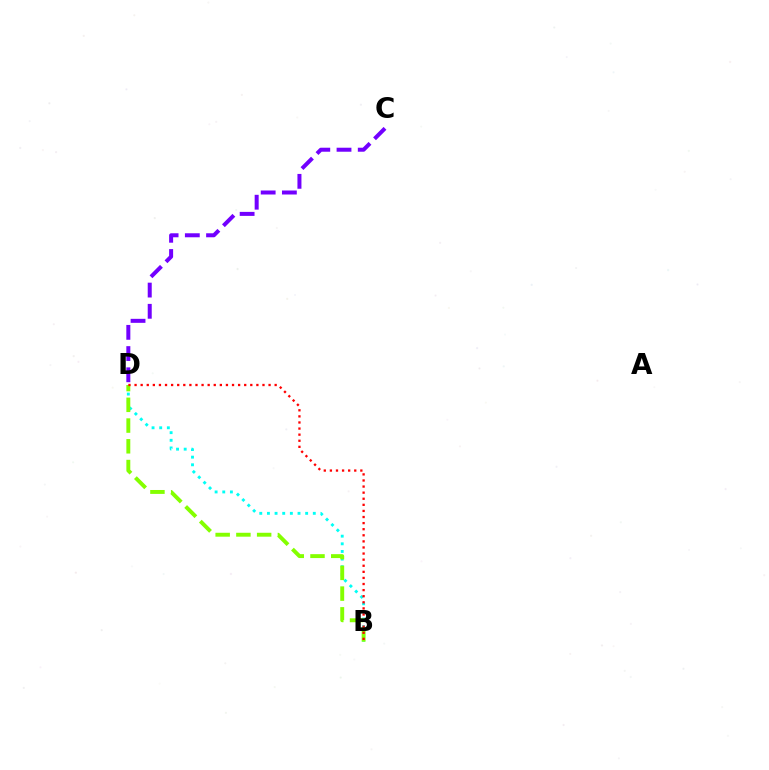{('B', 'D'): [{'color': '#00fff6', 'line_style': 'dotted', 'thickness': 2.08}, {'color': '#84ff00', 'line_style': 'dashed', 'thickness': 2.82}, {'color': '#ff0000', 'line_style': 'dotted', 'thickness': 1.65}], ('C', 'D'): [{'color': '#7200ff', 'line_style': 'dashed', 'thickness': 2.88}]}